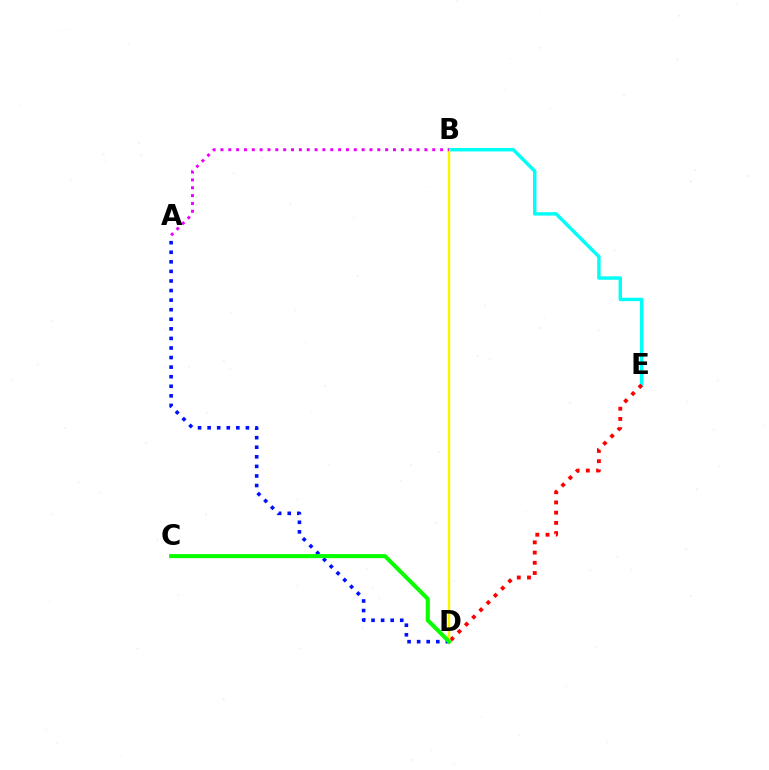{('B', 'E'): [{'color': '#00fff6', 'line_style': 'solid', 'thickness': 2.47}], ('A', 'D'): [{'color': '#0010ff', 'line_style': 'dotted', 'thickness': 2.6}], ('D', 'E'): [{'color': '#ff0000', 'line_style': 'dotted', 'thickness': 2.78}], ('B', 'D'): [{'color': '#fcf500', 'line_style': 'solid', 'thickness': 1.74}], ('A', 'B'): [{'color': '#ee00ff', 'line_style': 'dotted', 'thickness': 2.13}], ('C', 'D'): [{'color': '#08ff00', 'line_style': 'solid', 'thickness': 2.92}]}